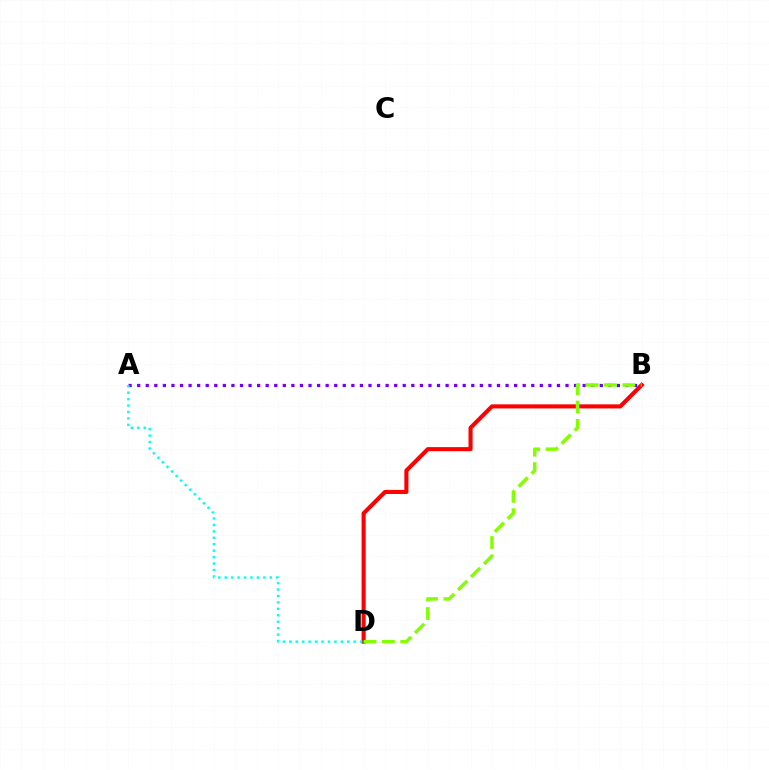{('B', 'D'): [{'color': '#ff0000', 'line_style': 'solid', 'thickness': 2.94}, {'color': '#84ff00', 'line_style': 'dashed', 'thickness': 2.49}], ('A', 'B'): [{'color': '#7200ff', 'line_style': 'dotted', 'thickness': 2.33}], ('A', 'D'): [{'color': '#00fff6', 'line_style': 'dotted', 'thickness': 1.75}]}